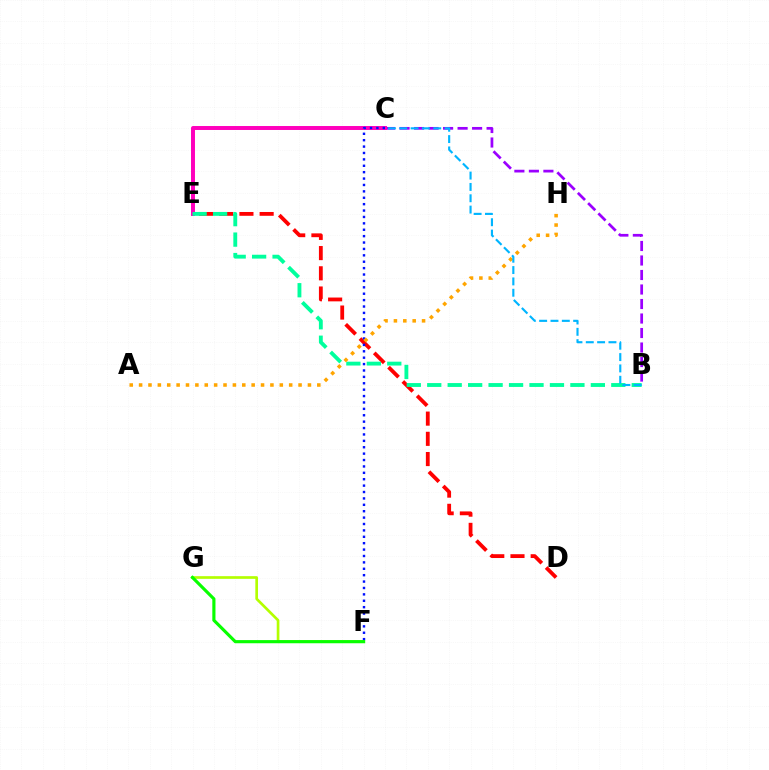{('D', 'E'): [{'color': '#ff0000', 'line_style': 'dashed', 'thickness': 2.75}], ('B', 'C'): [{'color': '#9b00ff', 'line_style': 'dashed', 'thickness': 1.97}, {'color': '#00b5ff', 'line_style': 'dashed', 'thickness': 1.54}], ('F', 'G'): [{'color': '#b3ff00', 'line_style': 'solid', 'thickness': 1.93}, {'color': '#08ff00', 'line_style': 'solid', 'thickness': 2.27}], ('C', 'E'): [{'color': '#ff00bd', 'line_style': 'solid', 'thickness': 2.85}], ('B', 'E'): [{'color': '#00ff9d', 'line_style': 'dashed', 'thickness': 2.78}], ('C', 'F'): [{'color': '#0010ff', 'line_style': 'dotted', 'thickness': 1.74}], ('A', 'H'): [{'color': '#ffa500', 'line_style': 'dotted', 'thickness': 2.55}]}